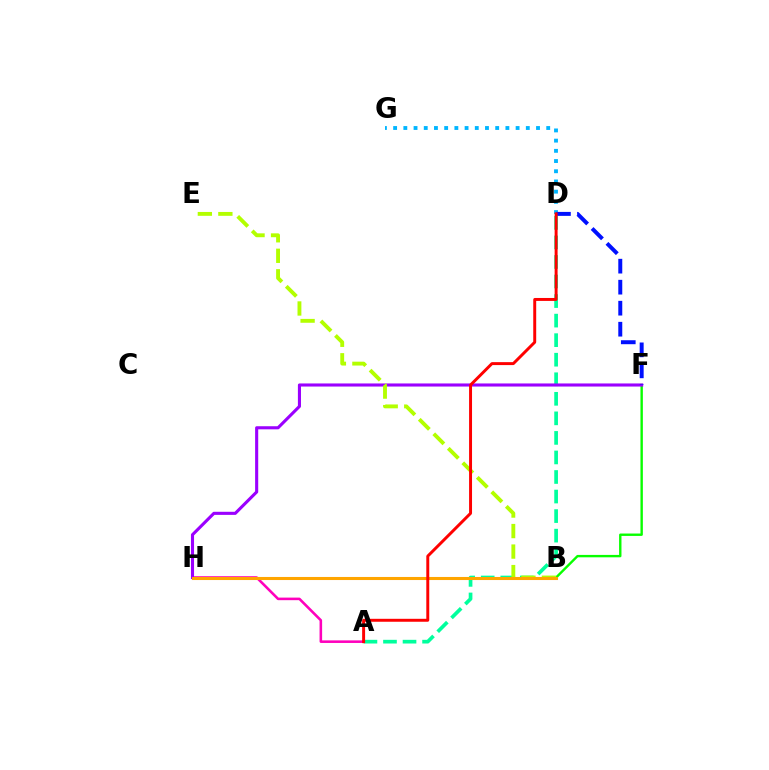{('A', 'H'): [{'color': '#ff00bd', 'line_style': 'solid', 'thickness': 1.86}], ('B', 'F'): [{'color': '#08ff00', 'line_style': 'solid', 'thickness': 1.72}], ('A', 'D'): [{'color': '#00ff9d', 'line_style': 'dashed', 'thickness': 2.66}, {'color': '#ff0000', 'line_style': 'solid', 'thickness': 2.12}], ('F', 'H'): [{'color': '#9b00ff', 'line_style': 'solid', 'thickness': 2.23}], ('B', 'E'): [{'color': '#b3ff00', 'line_style': 'dashed', 'thickness': 2.79}], ('D', 'G'): [{'color': '#00b5ff', 'line_style': 'dotted', 'thickness': 2.77}], ('B', 'H'): [{'color': '#ffa500', 'line_style': 'solid', 'thickness': 2.21}], ('D', 'F'): [{'color': '#0010ff', 'line_style': 'dashed', 'thickness': 2.85}]}